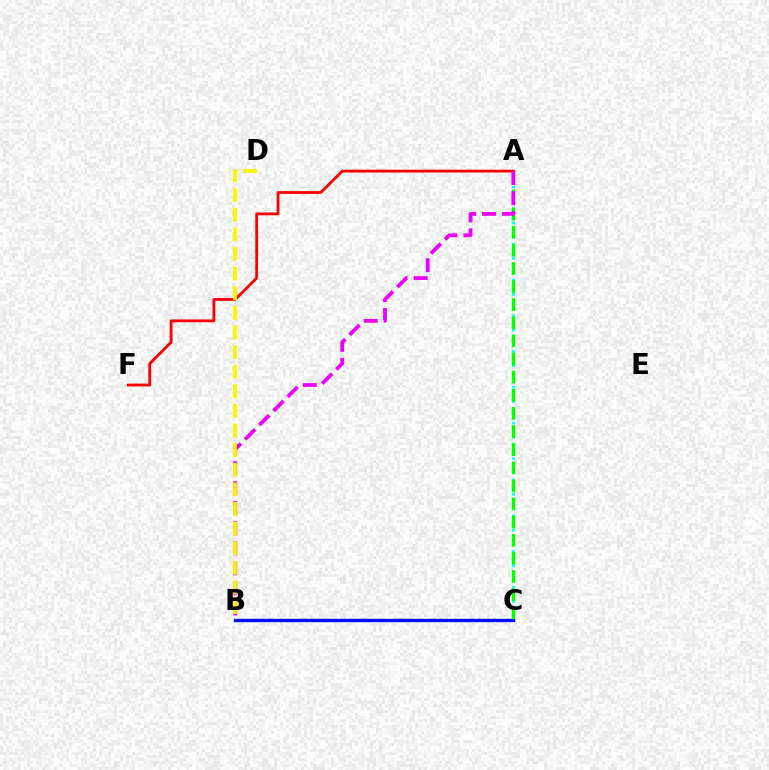{('B', 'C'): [{'color': '#0010ff', 'line_style': 'solid', 'thickness': 2.43}], ('A', 'C'): [{'color': '#00fff6', 'line_style': 'dotted', 'thickness': 1.94}, {'color': '#08ff00', 'line_style': 'dashed', 'thickness': 2.46}], ('A', 'F'): [{'color': '#ff0000', 'line_style': 'solid', 'thickness': 2.01}], ('A', 'B'): [{'color': '#ee00ff', 'line_style': 'dashed', 'thickness': 2.72}], ('B', 'D'): [{'color': '#fcf500', 'line_style': 'dashed', 'thickness': 2.67}]}